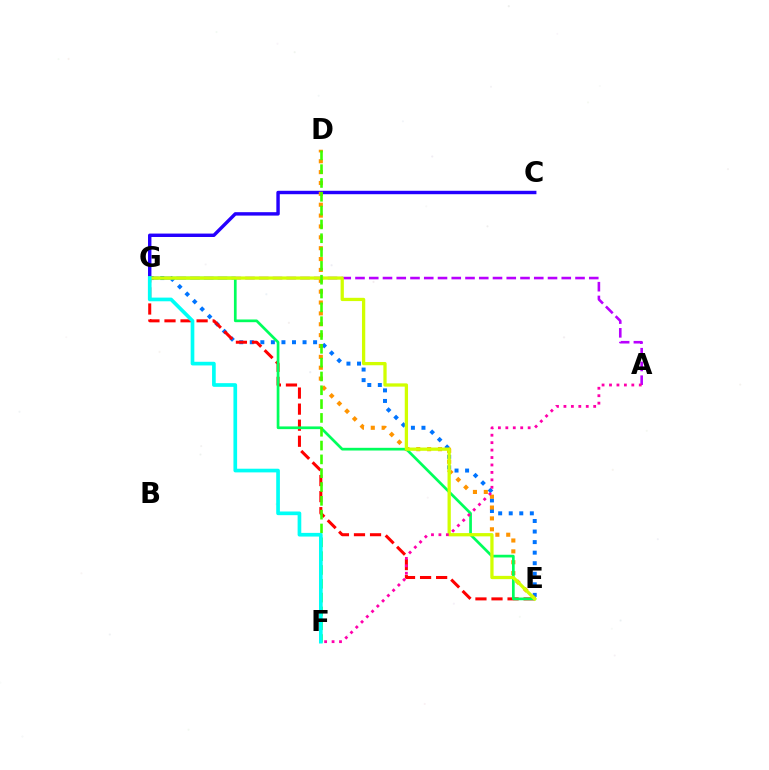{('E', 'G'): [{'color': '#0074ff', 'line_style': 'dotted', 'thickness': 2.87}, {'color': '#ff0000', 'line_style': 'dashed', 'thickness': 2.18}, {'color': '#00ff5c', 'line_style': 'solid', 'thickness': 1.95}, {'color': '#d1ff00', 'line_style': 'solid', 'thickness': 2.36}], ('C', 'G'): [{'color': '#2500ff', 'line_style': 'solid', 'thickness': 2.46}], ('A', 'G'): [{'color': '#b900ff', 'line_style': 'dashed', 'thickness': 1.87}], ('D', 'E'): [{'color': '#ff9400', 'line_style': 'dotted', 'thickness': 2.95}], ('D', 'F'): [{'color': '#3dff00', 'line_style': 'dashed', 'thickness': 1.88}], ('A', 'F'): [{'color': '#ff00ac', 'line_style': 'dotted', 'thickness': 2.02}], ('F', 'G'): [{'color': '#00fff6', 'line_style': 'solid', 'thickness': 2.64}]}